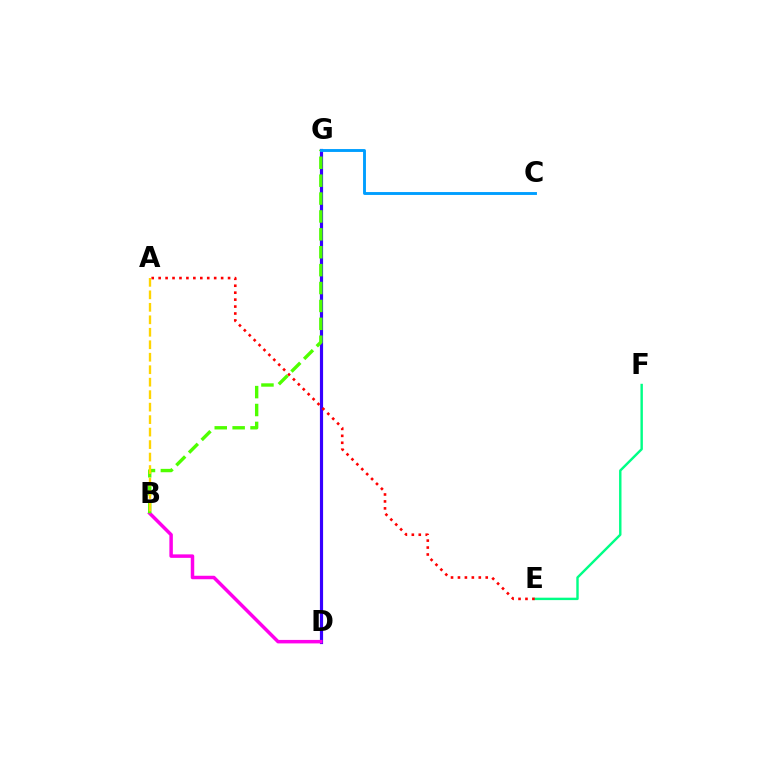{('D', 'G'): [{'color': '#3700ff', 'line_style': 'solid', 'thickness': 2.29}], ('E', 'F'): [{'color': '#00ff86', 'line_style': 'solid', 'thickness': 1.74}], ('A', 'E'): [{'color': '#ff0000', 'line_style': 'dotted', 'thickness': 1.89}], ('B', 'D'): [{'color': '#ff00ed', 'line_style': 'solid', 'thickness': 2.51}], ('B', 'G'): [{'color': '#4fff00', 'line_style': 'dashed', 'thickness': 2.43}], ('A', 'B'): [{'color': '#ffd500', 'line_style': 'dashed', 'thickness': 1.7}], ('C', 'G'): [{'color': '#009eff', 'line_style': 'solid', 'thickness': 2.08}]}